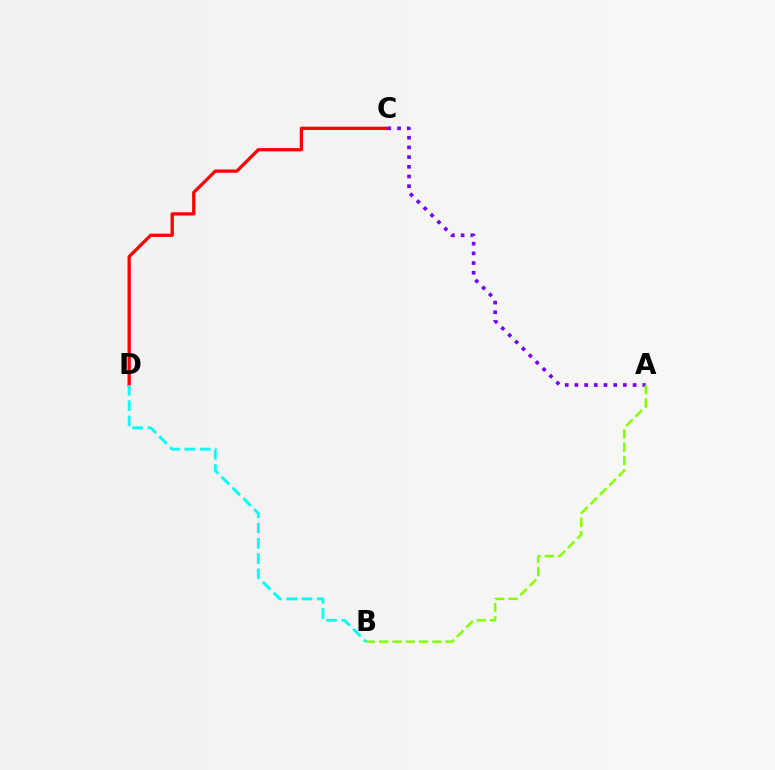{('C', 'D'): [{'color': '#ff0000', 'line_style': 'solid', 'thickness': 2.36}], ('B', 'D'): [{'color': '#00fff6', 'line_style': 'dashed', 'thickness': 2.08}], ('A', 'C'): [{'color': '#7200ff', 'line_style': 'dotted', 'thickness': 2.63}], ('A', 'B'): [{'color': '#84ff00', 'line_style': 'dashed', 'thickness': 1.81}]}